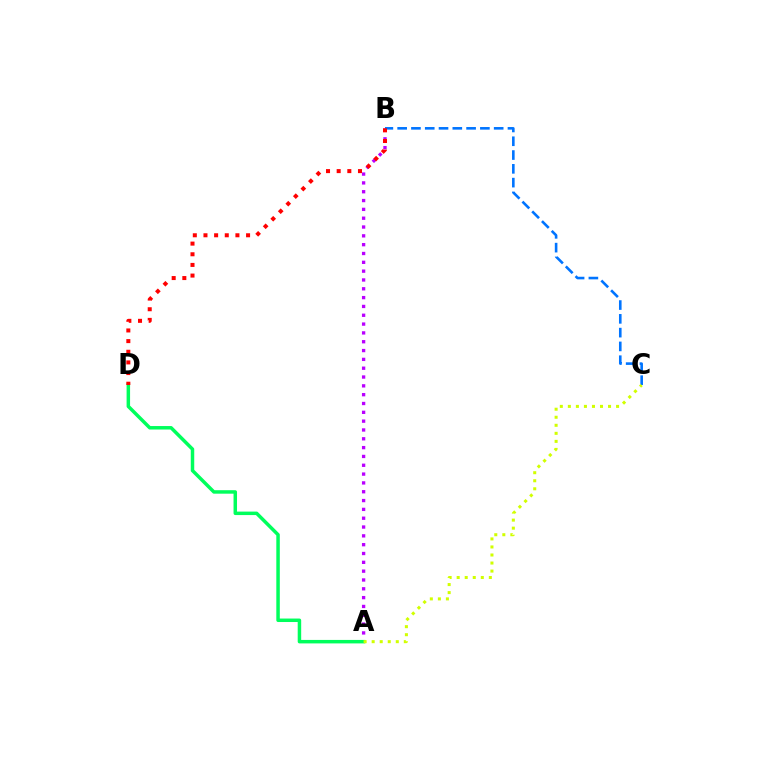{('A', 'B'): [{'color': '#b900ff', 'line_style': 'dotted', 'thickness': 2.4}], ('A', 'D'): [{'color': '#00ff5c', 'line_style': 'solid', 'thickness': 2.51}], ('B', 'C'): [{'color': '#0074ff', 'line_style': 'dashed', 'thickness': 1.87}], ('B', 'D'): [{'color': '#ff0000', 'line_style': 'dotted', 'thickness': 2.89}], ('A', 'C'): [{'color': '#d1ff00', 'line_style': 'dotted', 'thickness': 2.18}]}